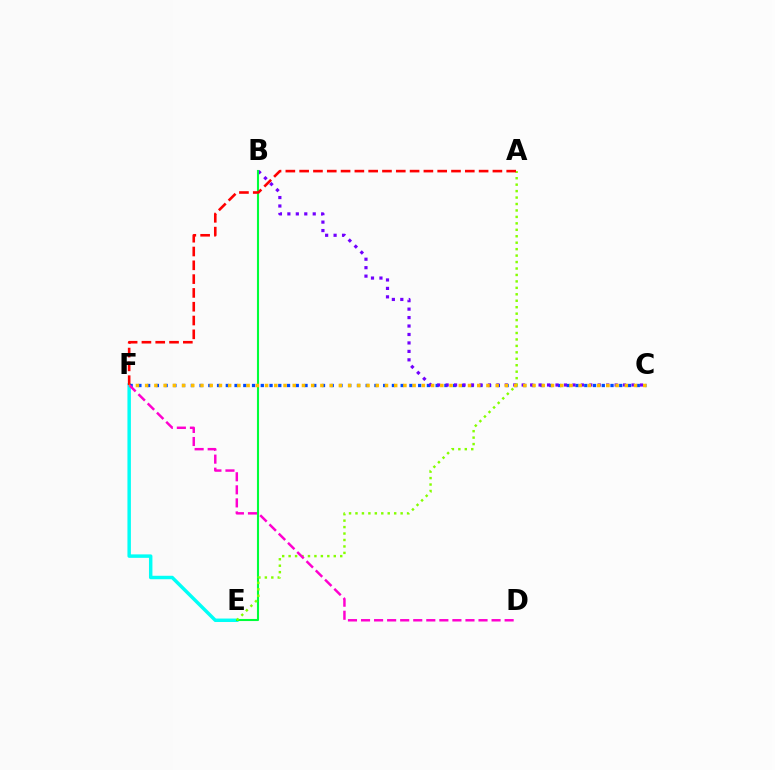{('E', 'F'): [{'color': '#00fff6', 'line_style': 'solid', 'thickness': 2.49}], ('C', 'F'): [{'color': '#004bff', 'line_style': 'dotted', 'thickness': 2.38}, {'color': '#ffbd00', 'line_style': 'dotted', 'thickness': 2.51}], ('B', 'C'): [{'color': '#7200ff', 'line_style': 'dotted', 'thickness': 2.3}], ('B', 'E'): [{'color': '#00ff39', 'line_style': 'solid', 'thickness': 1.51}], ('A', 'E'): [{'color': '#84ff00', 'line_style': 'dotted', 'thickness': 1.75}], ('D', 'F'): [{'color': '#ff00cf', 'line_style': 'dashed', 'thickness': 1.77}], ('A', 'F'): [{'color': '#ff0000', 'line_style': 'dashed', 'thickness': 1.88}]}